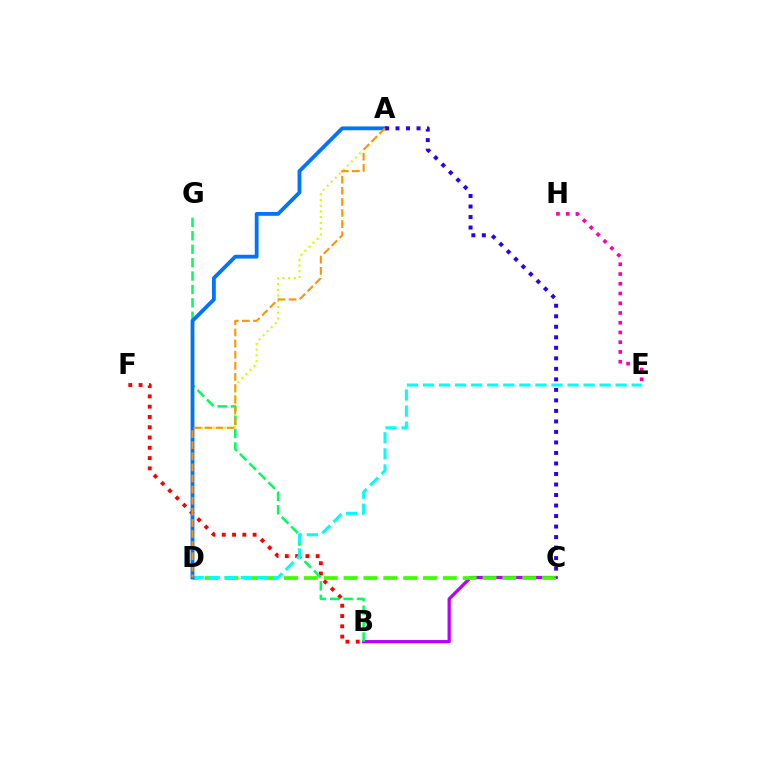{('B', 'F'): [{'color': '#ff0000', 'line_style': 'dotted', 'thickness': 2.79}], ('B', 'C'): [{'color': '#b900ff', 'line_style': 'solid', 'thickness': 2.33}], ('E', 'H'): [{'color': '#ff00ac', 'line_style': 'dotted', 'thickness': 2.65}], ('C', 'D'): [{'color': '#3dff00', 'line_style': 'dashed', 'thickness': 2.7}], ('B', 'G'): [{'color': '#00ff5c', 'line_style': 'dashed', 'thickness': 1.82}], ('D', 'E'): [{'color': '#00fff6', 'line_style': 'dashed', 'thickness': 2.18}], ('A', 'D'): [{'color': '#d1ff00', 'line_style': 'dotted', 'thickness': 1.55}, {'color': '#0074ff', 'line_style': 'solid', 'thickness': 2.74}, {'color': '#ff9400', 'line_style': 'dashed', 'thickness': 1.51}], ('A', 'C'): [{'color': '#2500ff', 'line_style': 'dotted', 'thickness': 2.86}]}